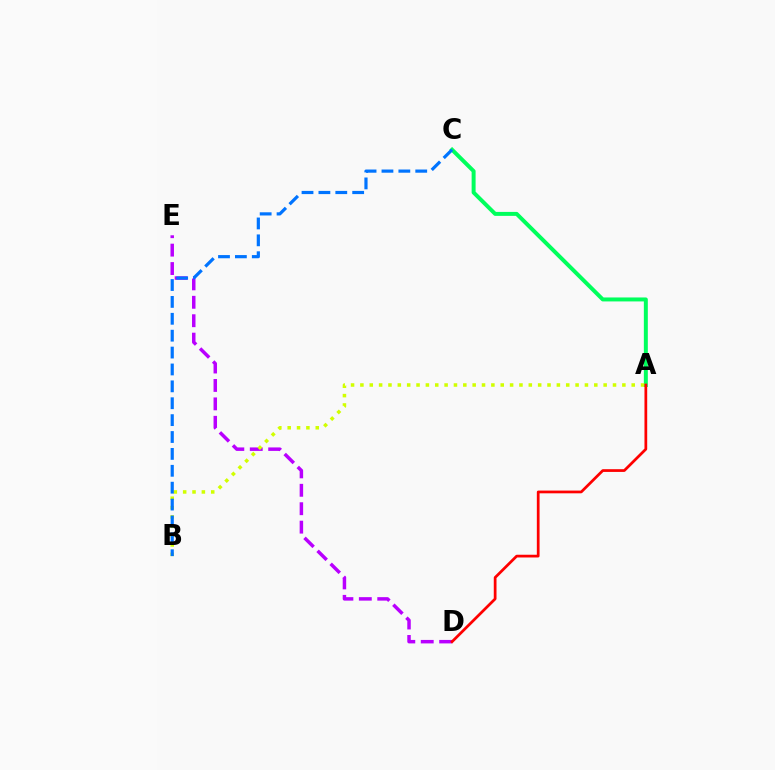{('D', 'E'): [{'color': '#b900ff', 'line_style': 'dashed', 'thickness': 2.5}], ('A', 'C'): [{'color': '#00ff5c', 'line_style': 'solid', 'thickness': 2.85}], ('A', 'B'): [{'color': '#d1ff00', 'line_style': 'dotted', 'thickness': 2.54}], ('A', 'D'): [{'color': '#ff0000', 'line_style': 'solid', 'thickness': 1.97}], ('B', 'C'): [{'color': '#0074ff', 'line_style': 'dashed', 'thickness': 2.29}]}